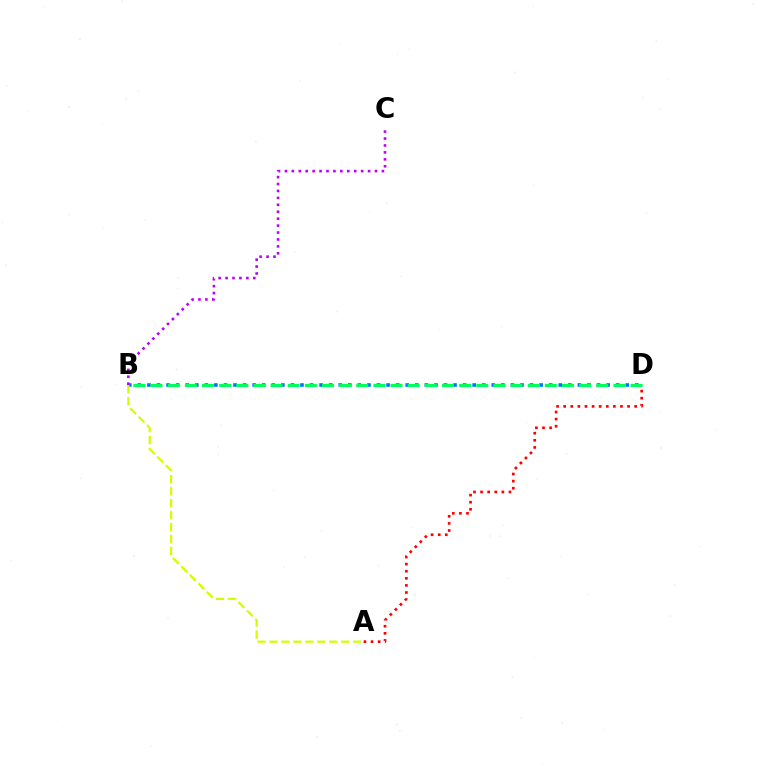{('A', 'D'): [{'color': '#ff0000', 'line_style': 'dotted', 'thickness': 1.93}], ('B', 'D'): [{'color': '#0074ff', 'line_style': 'dotted', 'thickness': 2.6}, {'color': '#00ff5c', 'line_style': 'dashed', 'thickness': 2.33}], ('B', 'C'): [{'color': '#b900ff', 'line_style': 'dotted', 'thickness': 1.88}], ('A', 'B'): [{'color': '#d1ff00', 'line_style': 'dashed', 'thickness': 1.63}]}